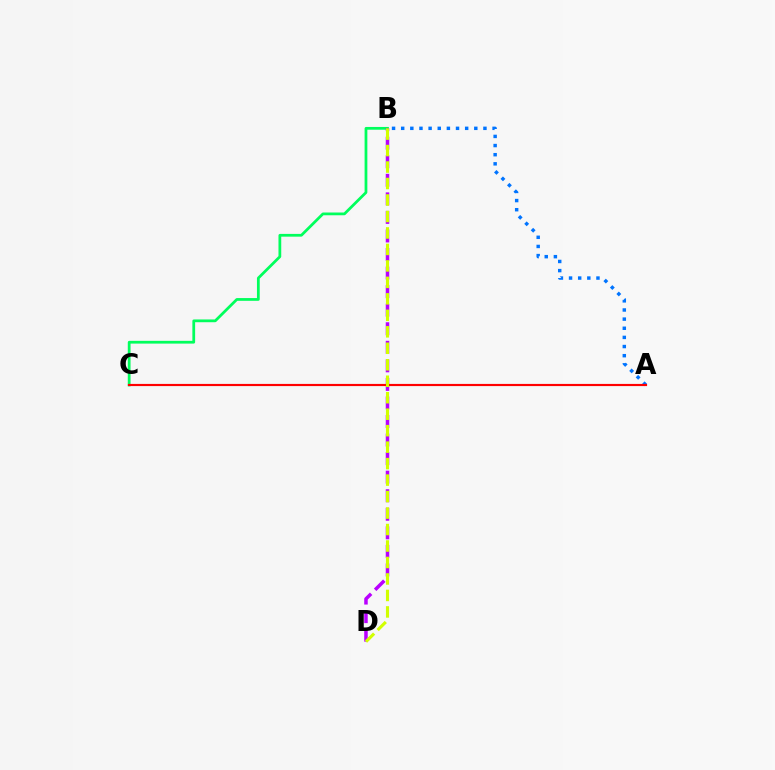{('B', 'C'): [{'color': '#00ff5c', 'line_style': 'solid', 'thickness': 1.99}], ('B', 'D'): [{'color': '#b900ff', 'line_style': 'dashed', 'thickness': 2.52}, {'color': '#d1ff00', 'line_style': 'dashed', 'thickness': 2.24}], ('A', 'B'): [{'color': '#0074ff', 'line_style': 'dotted', 'thickness': 2.48}], ('A', 'C'): [{'color': '#ff0000', 'line_style': 'solid', 'thickness': 1.56}]}